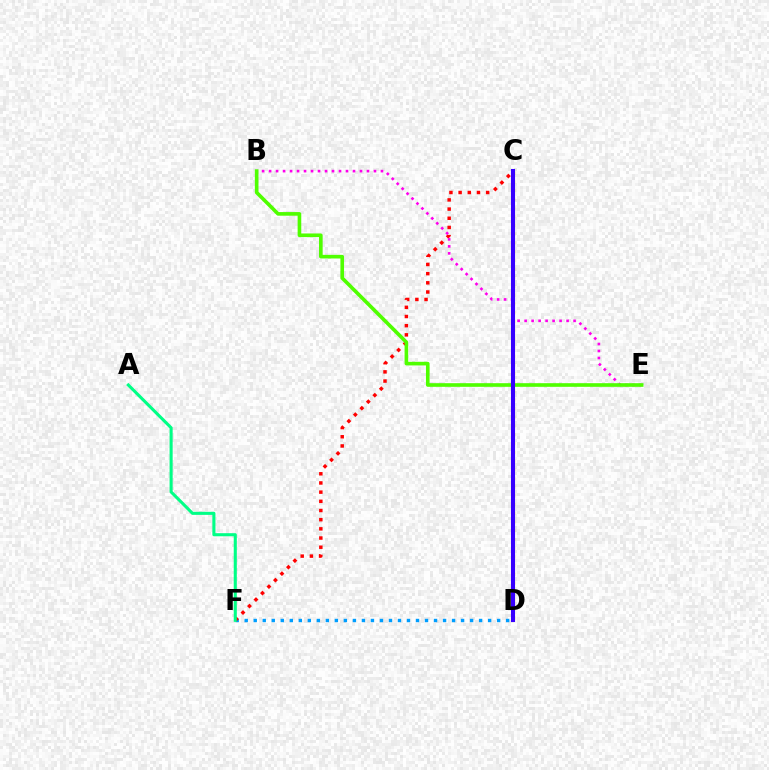{('D', 'F'): [{'color': '#009eff', 'line_style': 'dotted', 'thickness': 2.45}], ('C', 'F'): [{'color': '#ff0000', 'line_style': 'dotted', 'thickness': 2.49}], ('B', 'E'): [{'color': '#ff00ed', 'line_style': 'dotted', 'thickness': 1.9}, {'color': '#4fff00', 'line_style': 'solid', 'thickness': 2.61}], ('C', 'D'): [{'color': '#ffd500', 'line_style': 'dotted', 'thickness': 2.37}, {'color': '#3700ff', 'line_style': 'solid', 'thickness': 2.93}], ('A', 'F'): [{'color': '#00ff86', 'line_style': 'solid', 'thickness': 2.22}]}